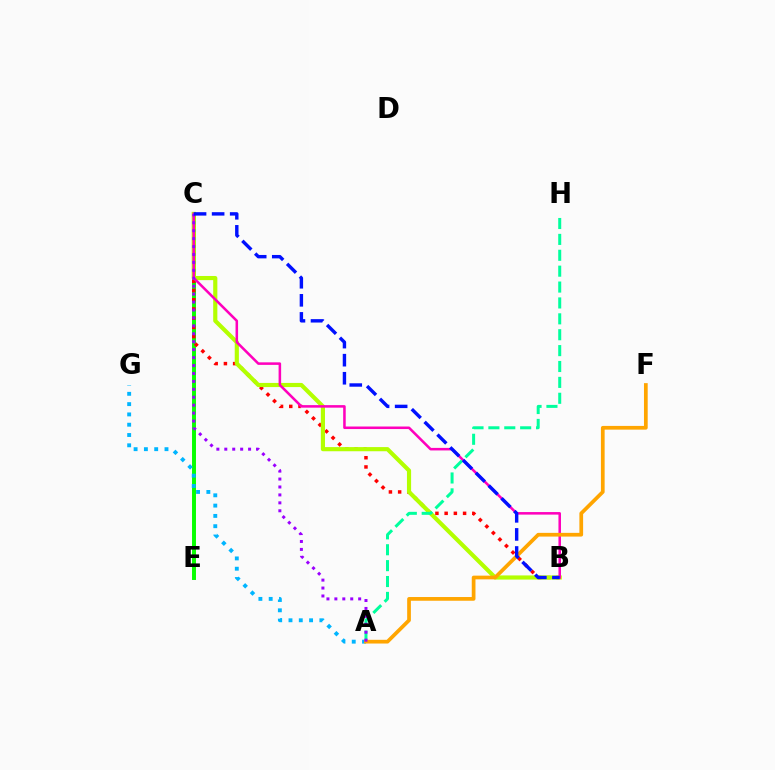{('C', 'E'): [{'color': '#08ff00', 'line_style': 'solid', 'thickness': 2.84}], ('B', 'C'): [{'color': '#ff0000', 'line_style': 'dotted', 'thickness': 2.5}, {'color': '#b3ff00', 'line_style': 'solid', 'thickness': 2.99}, {'color': '#ff00bd', 'line_style': 'solid', 'thickness': 1.83}, {'color': '#0010ff', 'line_style': 'dashed', 'thickness': 2.45}], ('A', 'G'): [{'color': '#00b5ff', 'line_style': 'dotted', 'thickness': 2.8}], ('A', 'H'): [{'color': '#00ff9d', 'line_style': 'dashed', 'thickness': 2.16}], ('A', 'F'): [{'color': '#ffa500', 'line_style': 'solid', 'thickness': 2.68}], ('A', 'C'): [{'color': '#9b00ff', 'line_style': 'dotted', 'thickness': 2.16}]}